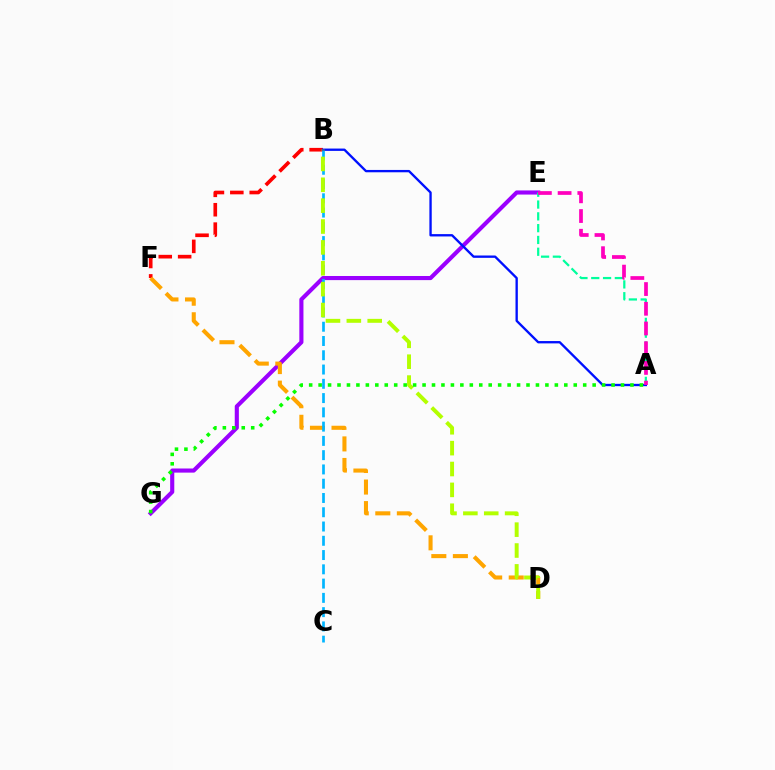{('B', 'F'): [{'color': '#ff0000', 'line_style': 'dashed', 'thickness': 2.63}], ('E', 'G'): [{'color': '#9b00ff', 'line_style': 'solid', 'thickness': 2.96}], ('A', 'E'): [{'color': '#00ff9d', 'line_style': 'dashed', 'thickness': 1.6}, {'color': '#ff00bd', 'line_style': 'dashed', 'thickness': 2.68}], ('D', 'F'): [{'color': '#ffa500', 'line_style': 'dashed', 'thickness': 2.93}], ('B', 'C'): [{'color': '#00b5ff', 'line_style': 'dashed', 'thickness': 1.94}], ('A', 'B'): [{'color': '#0010ff', 'line_style': 'solid', 'thickness': 1.69}], ('B', 'D'): [{'color': '#b3ff00', 'line_style': 'dashed', 'thickness': 2.84}], ('A', 'G'): [{'color': '#08ff00', 'line_style': 'dotted', 'thickness': 2.57}]}